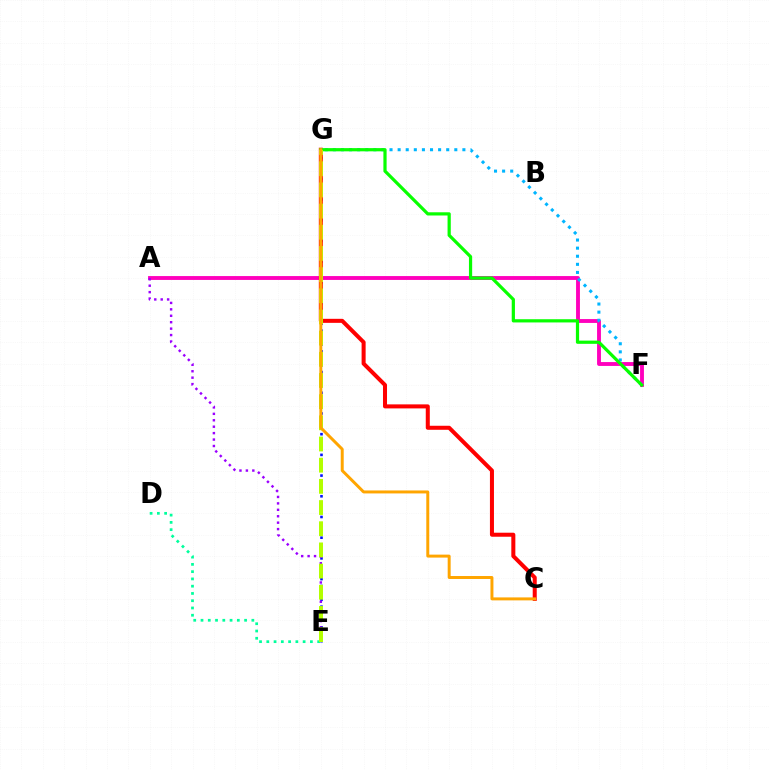{('E', 'G'): [{'color': '#0010ff', 'line_style': 'dotted', 'thickness': 1.87}, {'color': '#b3ff00', 'line_style': 'dashed', 'thickness': 2.88}], ('D', 'E'): [{'color': '#00ff9d', 'line_style': 'dotted', 'thickness': 1.97}], ('A', 'F'): [{'color': '#ff00bd', 'line_style': 'solid', 'thickness': 2.78}], ('C', 'G'): [{'color': '#ff0000', 'line_style': 'solid', 'thickness': 2.9}, {'color': '#ffa500', 'line_style': 'solid', 'thickness': 2.14}], ('A', 'E'): [{'color': '#9b00ff', 'line_style': 'dotted', 'thickness': 1.75}], ('F', 'G'): [{'color': '#00b5ff', 'line_style': 'dotted', 'thickness': 2.2}, {'color': '#08ff00', 'line_style': 'solid', 'thickness': 2.31}]}